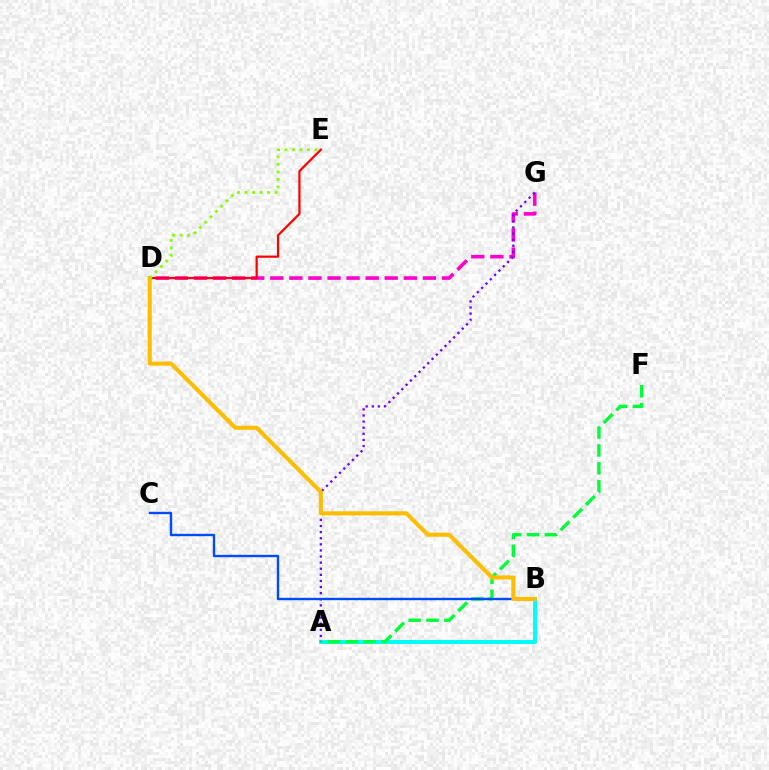{('A', 'B'): [{'color': '#00fff6', 'line_style': 'solid', 'thickness': 2.88}], ('D', 'G'): [{'color': '#ff00cf', 'line_style': 'dashed', 'thickness': 2.59}], ('A', 'G'): [{'color': '#7200ff', 'line_style': 'dotted', 'thickness': 1.66}], ('D', 'E'): [{'color': '#ff0000', 'line_style': 'solid', 'thickness': 1.6}, {'color': '#84ff00', 'line_style': 'dotted', 'thickness': 2.04}], ('A', 'F'): [{'color': '#00ff39', 'line_style': 'dashed', 'thickness': 2.43}], ('B', 'C'): [{'color': '#004bff', 'line_style': 'solid', 'thickness': 1.73}], ('B', 'D'): [{'color': '#ffbd00', 'line_style': 'solid', 'thickness': 2.94}]}